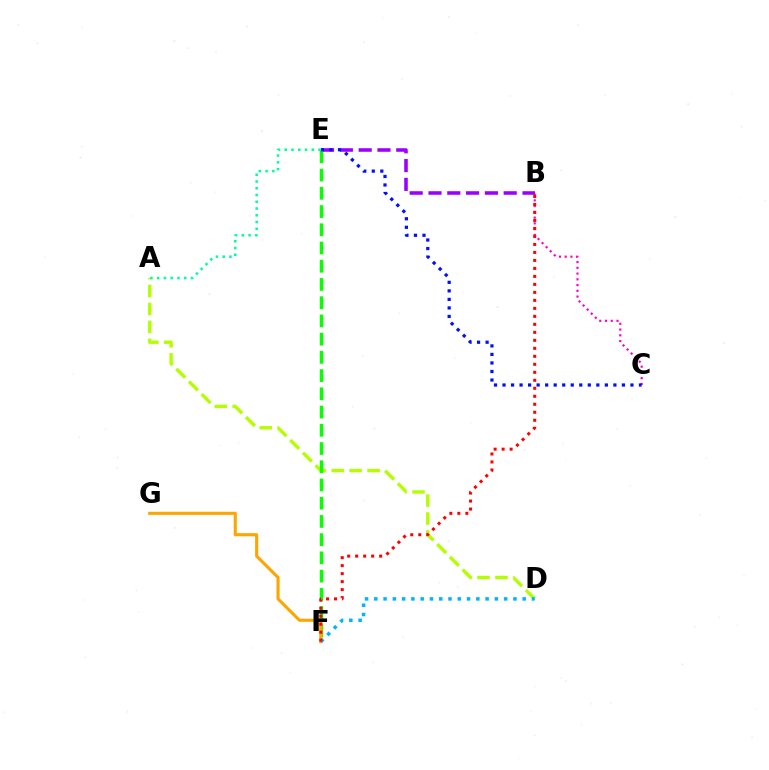{('B', 'C'): [{'color': '#ff00bd', 'line_style': 'dotted', 'thickness': 1.56}], ('A', 'D'): [{'color': '#b3ff00', 'line_style': 'dashed', 'thickness': 2.44}], ('B', 'E'): [{'color': '#9b00ff', 'line_style': 'dashed', 'thickness': 2.55}], ('E', 'F'): [{'color': '#08ff00', 'line_style': 'dashed', 'thickness': 2.48}], ('F', 'G'): [{'color': '#ffa500', 'line_style': 'solid', 'thickness': 2.23}], ('C', 'E'): [{'color': '#0010ff', 'line_style': 'dotted', 'thickness': 2.32}], ('D', 'F'): [{'color': '#00b5ff', 'line_style': 'dotted', 'thickness': 2.52}], ('B', 'F'): [{'color': '#ff0000', 'line_style': 'dotted', 'thickness': 2.17}], ('A', 'E'): [{'color': '#00ff9d', 'line_style': 'dotted', 'thickness': 1.84}]}